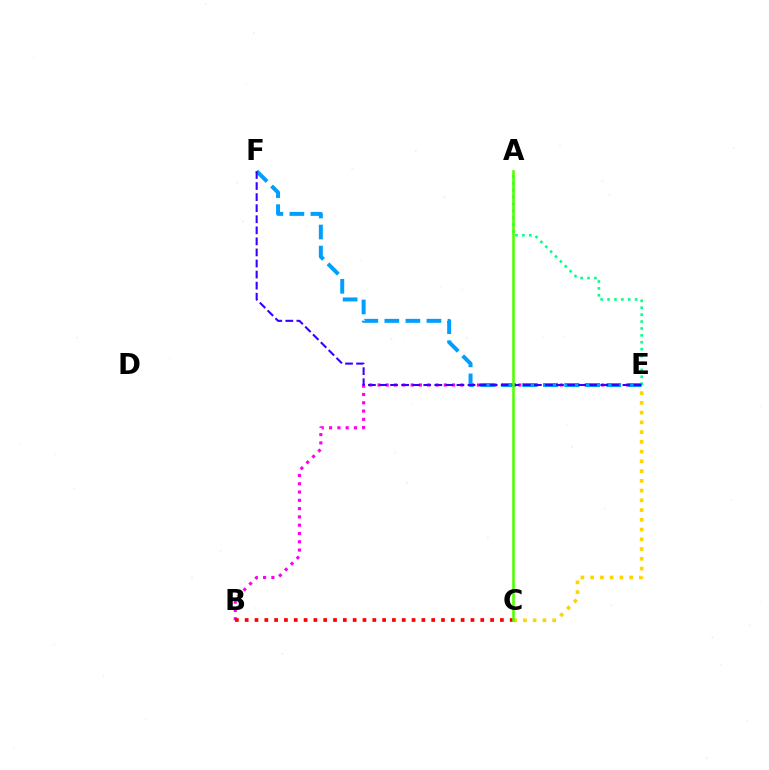{('C', 'E'): [{'color': '#ffd500', 'line_style': 'dotted', 'thickness': 2.65}], ('A', 'E'): [{'color': '#00ff86', 'line_style': 'dotted', 'thickness': 1.88}], ('B', 'E'): [{'color': '#ff00ed', 'line_style': 'dotted', 'thickness': 2.25}], ('E', 'F'): [{'color': '#009eff', 'line_style': 'dashed', 'thickness': 2.86}, {'color': '#3700ff', 'line_style': 'dashed', 'thickness': 1.5}], ('B', 'C'): [{'color': '#ff0000', 'line_style': 'dotted', 'thickness': 2.67}], ('A', 'C'): [{'color': '#4fff00', 'line_style': 'solid', 'thickness': 1.85}]}